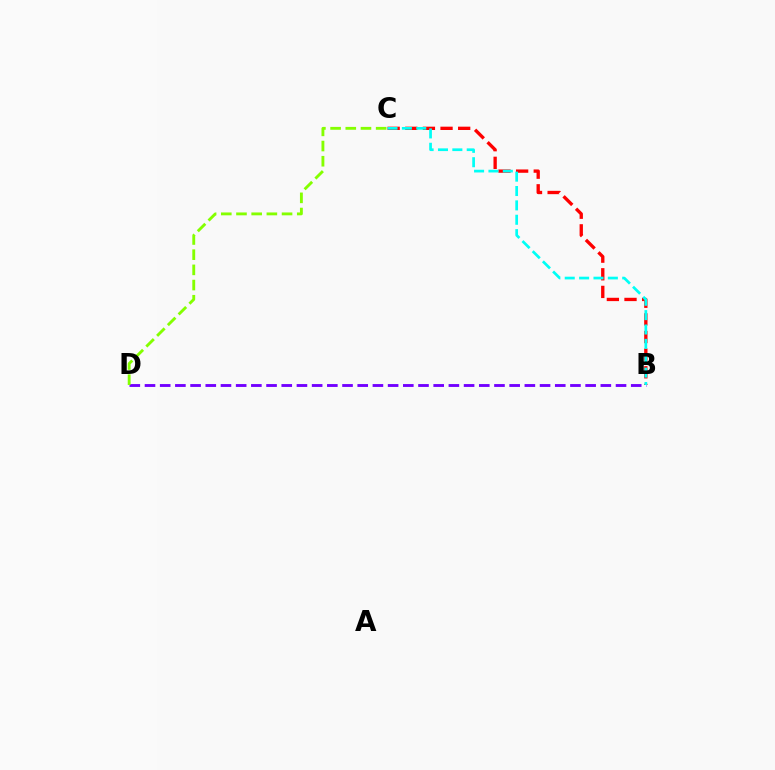{('B', 'C'): [{'color': '#ff0000', 'line_style': 'dashed', 'thickness': 2.4}, {'color': '#00fff6', 'line_style': 'dashed', 'thickness': 1.95}], ('B', 'D'): [{'color': '#7200ff', 'line_style': 'dashed', 'thickness': 2.06}], ('C', 'D'): [{'color': '#84ff00', 'line_style': 'dashed', 'thickness': 2.06}]}